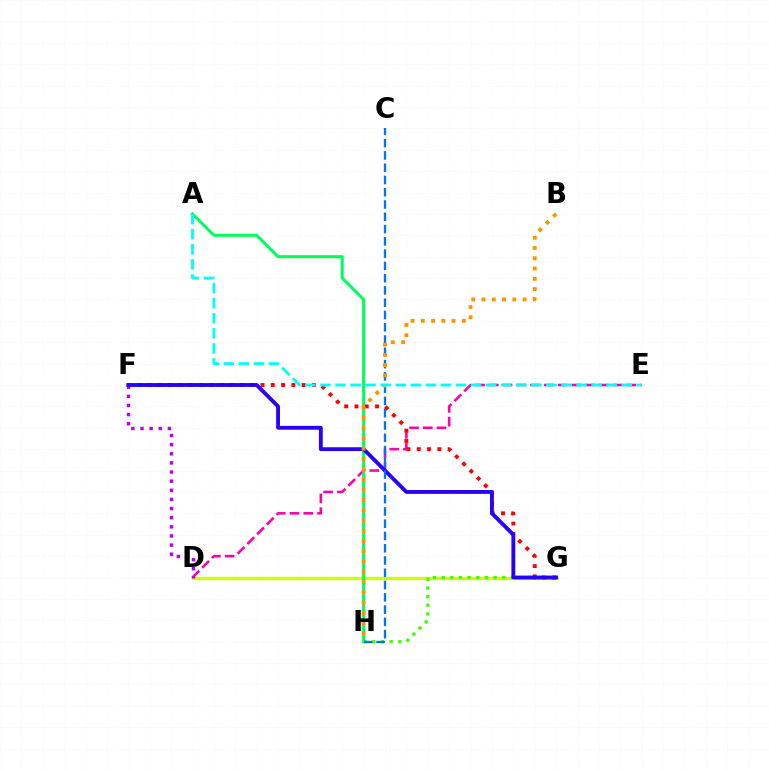{('D', 'E'): [{'color': '#ff00ac', 'line_style': 'dashed', 'thickness': 1.87}], ('D', 'G'): [{'color': '#d1ff00', 'line_style': 'solid', 'thickness': 2.4}], ('G', 'H'): [{'color': '#3dff00', 'line_style': 'dotted', 'thickness': 2.35}], ('F', 'G'): [{'color': '#ff0000', 'line_style': 'dotted', 'thickness': 2.79}, {'color': '#2500ff', 'line_style': 'solid', 'thickness': 2.77}], ('A', 'H'): [{'color': '#00ff5c', 'line_style': 'solid', 'thickness': 2.18}], ('D', 'F'): [{'color': '#b900ff', 'line_style': 'dotted', 'thickness': 2.48}], ('C', 'H'): [{'color': '#0074ff', 'line_style': 'dashed', 'thickness': 1.67}], ('B', 'H'): [{'color': '#ff9400', 'line_style': 'dotted', 'thickness': 2.79}], ('A', 'E'): [{'color': '#00fff6', 'line_style': 'dashed', 'thickness': 2.05}]}